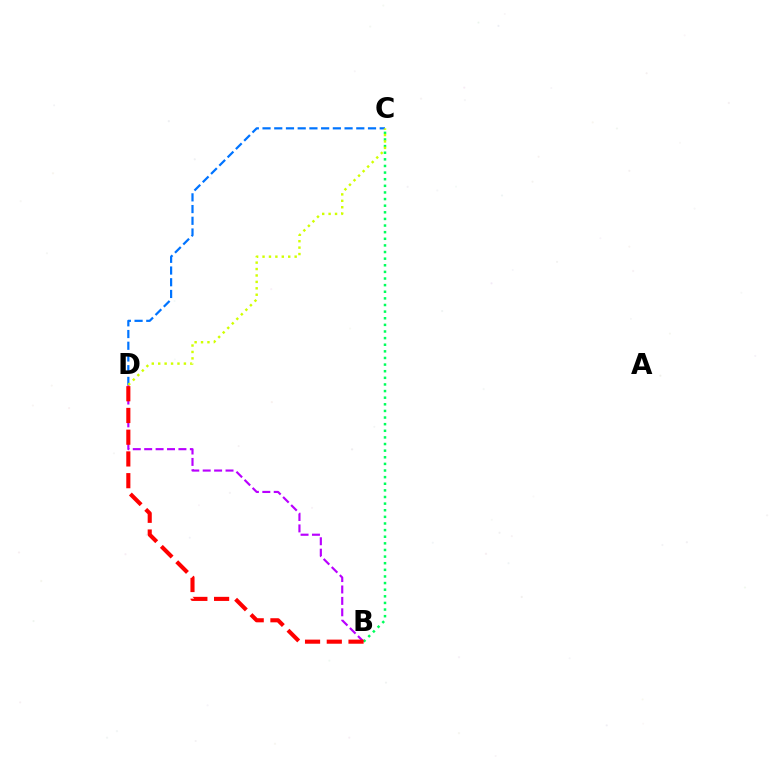{('B', 'D'): [{'color': '#b900ff', 'line_style': 'dashed', 'thickness': 1.55}, {'color': '#ff0000', 'line_style': 'dashed', 'thickness': 2.95}], ('B', 'C'): [{'color': '#00ff5c', 'line_style': 'dotted', 'thickness': 1.8}], ('C', 'D'): [{'color': '#0074ff', 'line_style': 'dashed', 'thickness': 1.59}, {'color': '#d1ff00', 'line_style': 'dotted', 'thickness': 1.74}]}